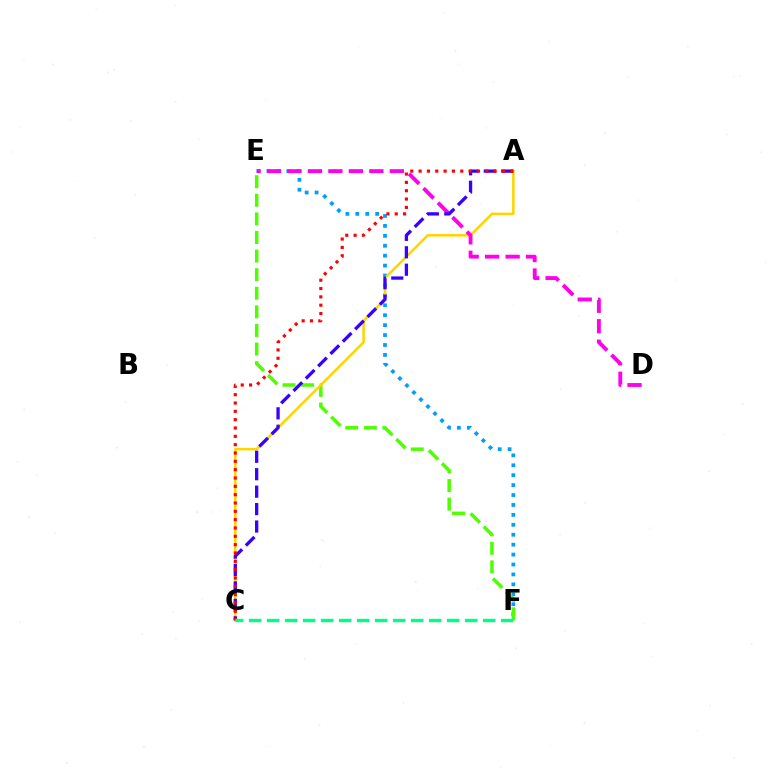{('E', 'F'): [{'color': '#009eff', 'line_style': 'dotted', 'thickness': 2.7}, {'color': '#4fff00', 'line_style': 'dashed', 'thickness': 2.53}], ('A', 'C'): [{'color': '#ffd500', 'line_style': 'solid', 'thickness': 1.82}, {'color': '#3700ff', 'line_style': 'dashed', 'thickness': 2.37}, {'color': '#ff0000', 'line_style': 'dotted', 'thickness': 2.26}], ('D', 'E'): [{'color': '#ff00ed', 'line_style': 'dashed', 'thickness': 2.78}], ('C', 'F'): [{'color': '#00ff86', 'line_style': 'dashed', 'thickness': 2.45}]}